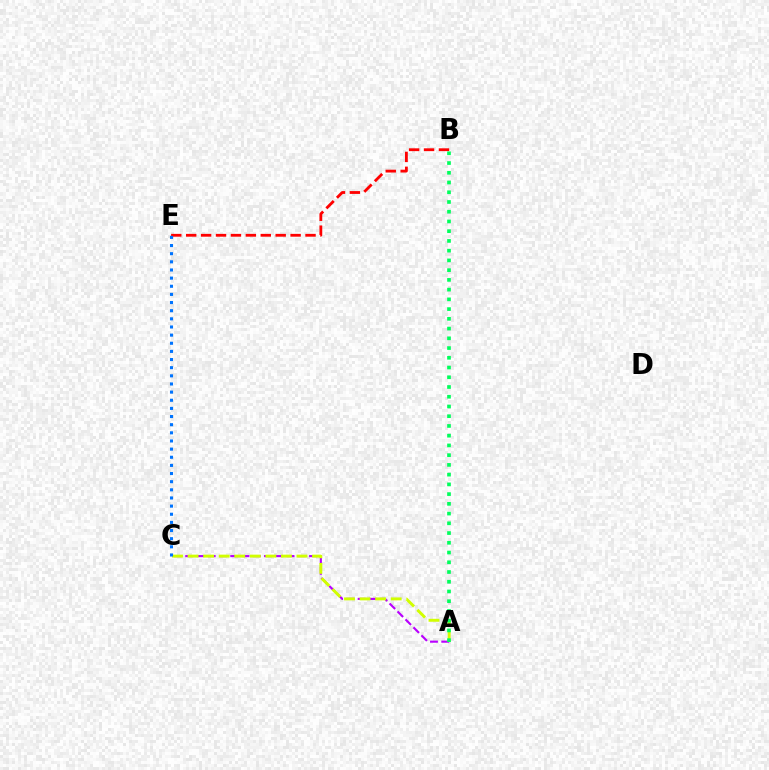{('A', 'C'): [{'color': '#b900ff', 'line_style': 'dashed', 'thickness': 1.53}, {'color': '#d1ff00', 'line_style': 'dashed', 'thickness': 2.11}], ('B', 'E'): [{'color': '#ff0000', 'line_style': 'dashed', 'thickness': 2.03}], ('A', 'B'): [{'color': '#00ff5c', 'line_style': 'dotted', 'thickness': 2.65}], ('C', 'E'): [{'color': '#0074ff', 'line_style': 'dotted', 'thickness': 2.21}]}